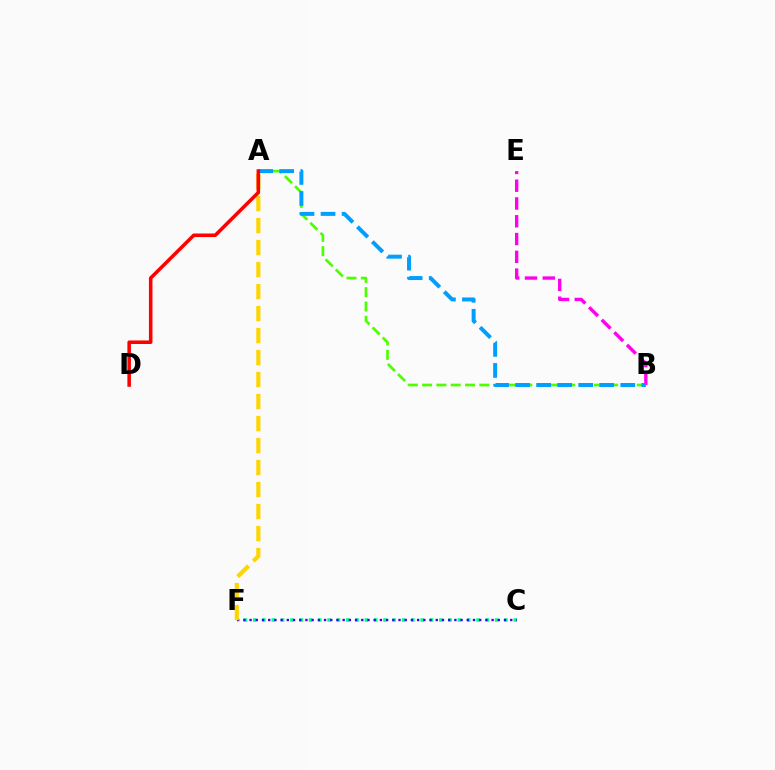{('A', 'B'): [{'color': '#4fff00', 'line_style': 'dashed', 'thickness': 1.94}, {'color': '#009eff', 'line_style': 'dashed', 'thickness': 2.86}], ('B', 'E'): [{'color': '#ff00ed', 'line_style': 'dashed', 'thickness': 2.42}], ('C', 'F'): [{'color': '#00ff86', 'line_style': 'dotted', 'thickness': 2.53}, {'color': '#3700ff', 'line_style': 'dotted', 'thickness': 1.69}], ('A', 'F'): [{'color': '#ffd500', 'line_style': 'dashed', 'thickness': 2.99}], ('A', 'D'): [{'color': '#ff0000', 'line_style': 'solid', 'thickness': 2.56}]}